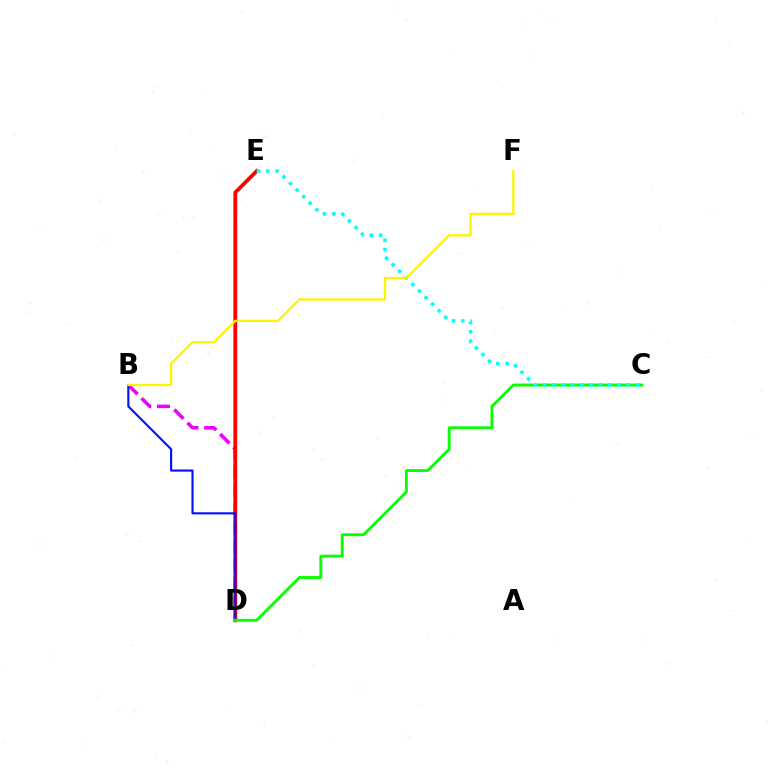{('B', 'D'): [{'color': '#ee00ff', 'line_style': 'dashed', 'thickness': 2.54}, {'color': '#0010ff', 'line_style': 'solid', 'thickness': 1.53}], ('D', 'E'): [{'color': '#ff0000', 'line_style': 'solid', 'thickness': 2.74}], ('C', 'D'): [{'color': '#08ff00', 'line_style': 'solid', 'thickness': 2.08}], ('C', 'E'): [{'color': '#00fff6', 'line_style': 'dotted', 'thickness': 2.53}], ('B', 'F'): [{'color': '#fcf500', 'line_style': 'solid', 'thickness': 1.64}]}